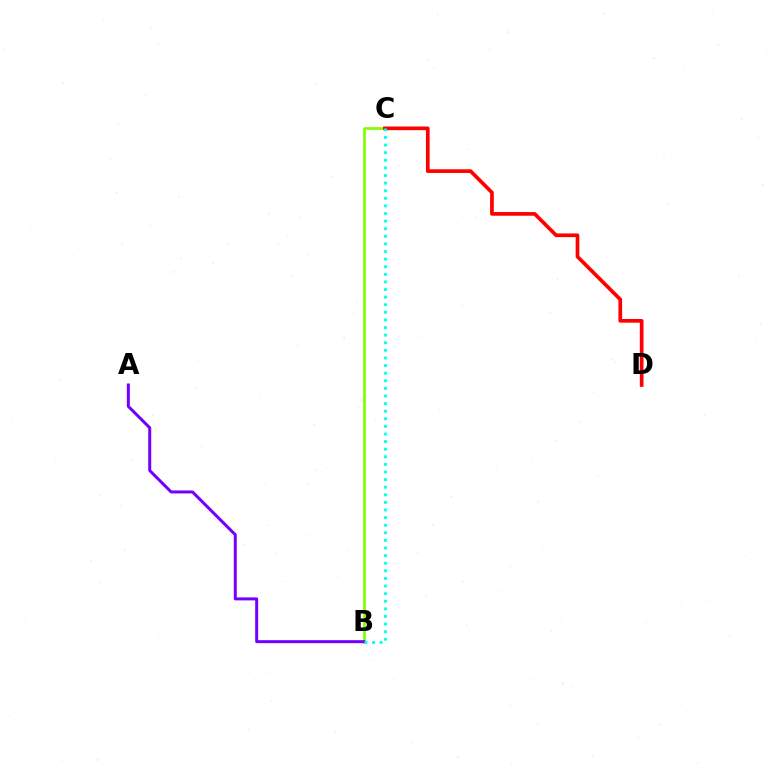{('B', 'C'): [{'color': '#84ff00', 'line_style': 'solid', 'thickness': 1.97}, {'color': '#00fff6', 'line_style': 'dotted', 'thickness': 2.07}], ('A', 'B'): [{'color': '#7200ff', 'line_style': 'solid', 'thickness': 2.16}], ('C', 'D'): [{'color': '#ff0000', 'line_style': 'solid', 'thickness': 2.65}]}